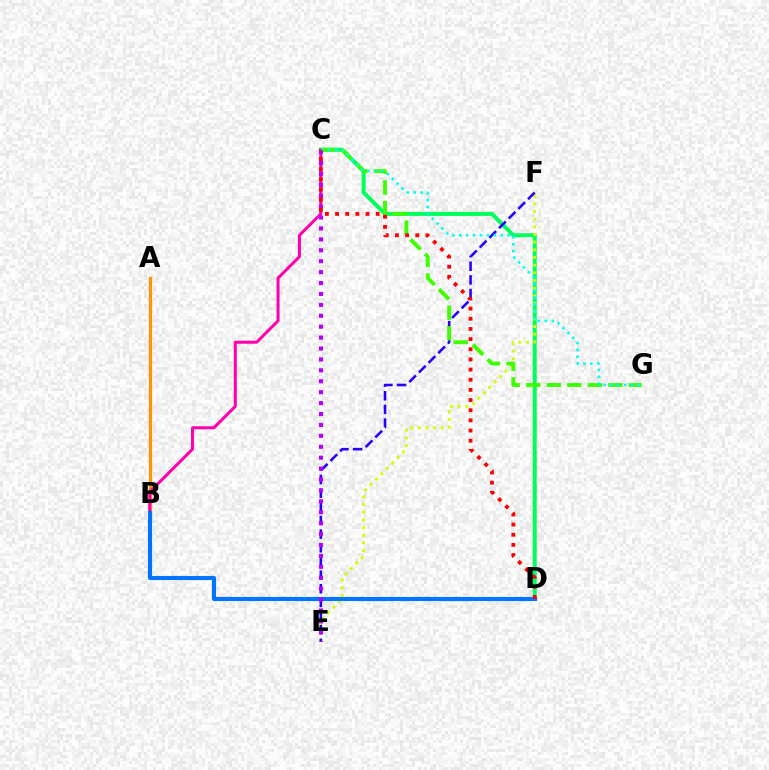{('A', 'B'): [{'color': '#ff9400', 'line_style': 'solid', 'thickness': 2.29}], ('C', 'D'): [{'color': '#00ff5c', 'line_style': 'solid', 'thickness': 2.89}, {'color': '#ff0000', 'line_style': 'dotted', 'thickness': 2.76}], ('E', 'F'): [{'color': '#d1ff00', 'line_style': 'dotted', 'thickness': 2.08}, {'color': '#2500ff', 'line_style': 'dashed', 'thickness': 1.85}], ('B', 'C'): [{'color': '#ff00ac', 'line_style': 'solid', 'thickness': 2.17}], ('B', 'D'): [{'color': '#0074ff', 'line_style': 'solid', 'thickness': 2.97}], ('C', 'G'): [{'color': '#3dff00', 'line_style': 'dashed', 'thickness': 2.79}, {'color': '#00fff6', 'line_style': 'dotted', 'thickness': 1.87}], ('C', 'E'): [{'color': '#b900ff', 'line_style': 'dotted', 'thickness': 2.97}]}